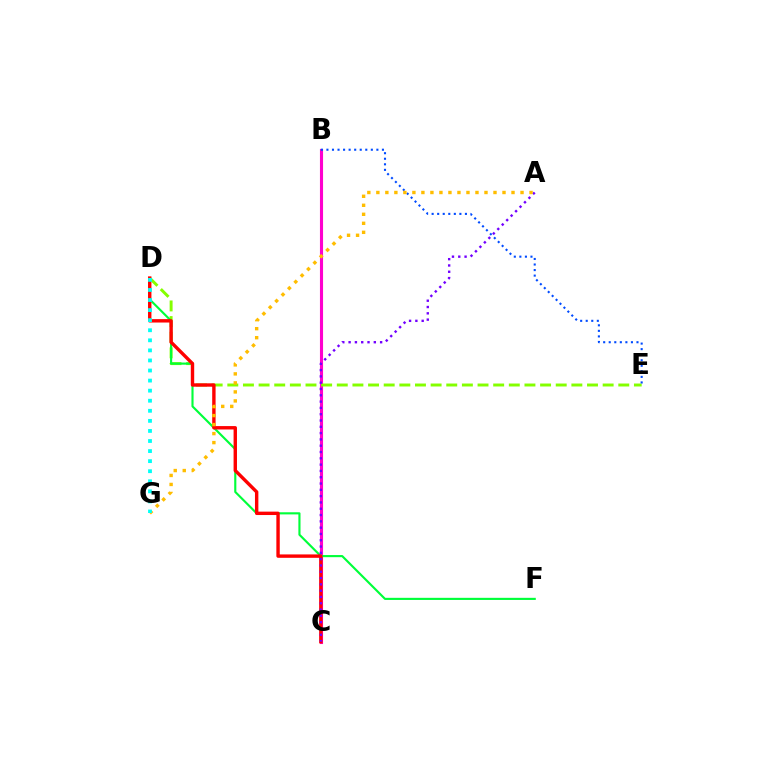{('B', 'C'): [{'color': '#ff00cf', 'line_style': 'solid', 'thickness': 2.23}], ('D', 'E'): [{'color': '#84ff00', 'line_style': 'dashed', 'thickness': 2.12}], ('D', 'F'): [{'color': '#00ff39', 'line_style': 'solid', 'thickness': 1.54}], ('C', 'D'): [{'color': '#ff0000', 'line_style': 'solid', 'thickness': 2.45}], ('B', 'E'): [{'color': '#004bff', 'line_style': 'dotted', 'thickness': 1.51}], ('A', 'C'): [{'color': '#7200ff', 'line_style': 'dotted', 'thickness': 1.71}], ('A', 'G'): [{'color': '#ffbd00', 'line_style': 'dotted', 'thickness': 2.45}], ('D', 'G'): [{'color': '#00fff6', 'line_style': 'dotted', 'thickness': 2.74}]}